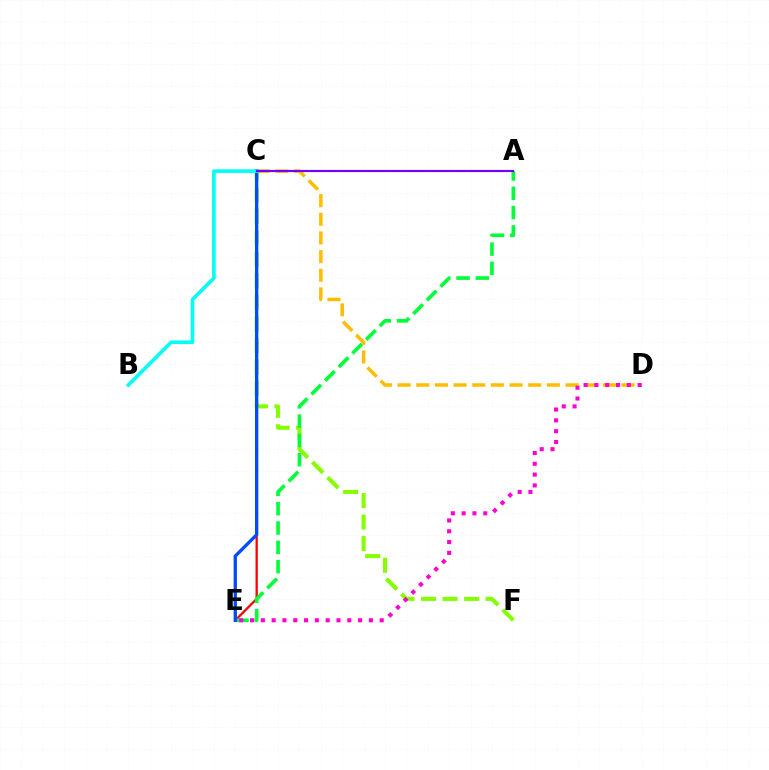{('C', 'F'): [{'color': '#84ff00', 'line_style': 'dashed', 'thickness': 2.93}], ('C', 'E'): [{'color': '#ff0000', 'line_style': 'solid', 'thickness': 1.64}, {'color': '#004bff', 'line_style': 'solid', 'thickness': 2.39}], ('A', 'E'): [{'color': '#00ff39', 'line_style': 'dashed', 'thickness': 2.62}], ('C', 'D'): [{'color': '#ffbd00', 'line_style': 'dashed', 'thickness': 2.53}], ('B', 'C'): [{'color': '#00fff6', 'line_style': 'solid', 'thickness': 2.59}], ('A', 'C'): [{'color': '#7200ff', 'line_style': 'solid', 'thickness': 1.57}], ('D', 'E'): [{'color': '#ff00cf', 'line_style': 'dotted', 'thickness': 2.94}]}